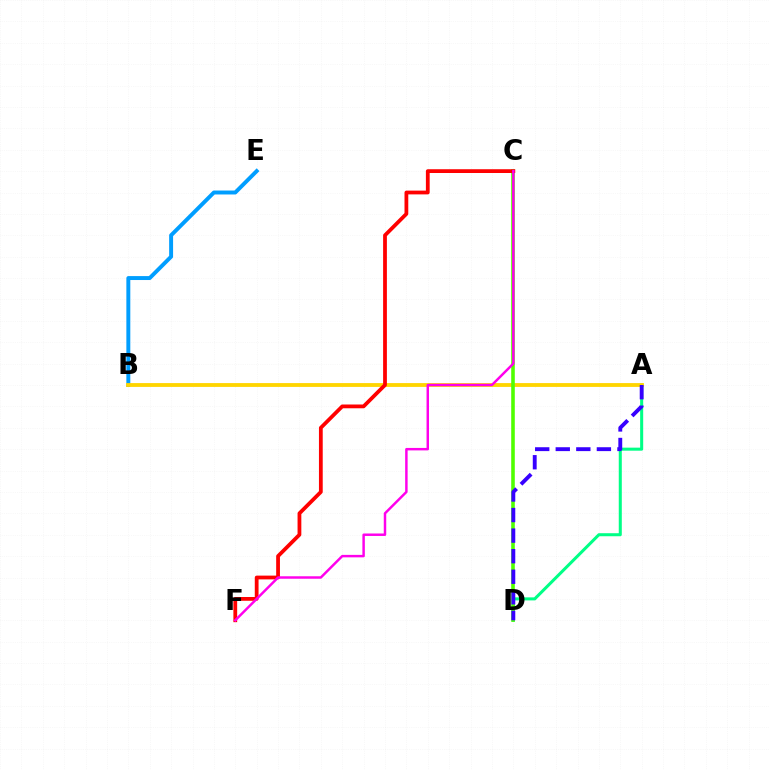{('B', 'E'): [{'color': '#009eff', 'line_style': 'solid', 'thickness': 2.84}], ('A', 'D'): [{'color': '#00ff86', 'line_style': 'solid', 'thickness': 2.19}, {'color': '#3700ff', 'line_style': 'dashed', 'thickness': 2.79}], ('A', 'B'): [{'color': '#ffd500', 'line_style': 'solid', 'thickness': 2.75}], ('C', 'D'): [{'color': '#4fff00', 'line_style': 'solid', 'thickness': 2.58}], ('C', 'F'): [{'color': '#ff0000', 'line_style': 'solid', 'thickness': 2.72}, {'color': '#ff00ed', 'line_style': 'solid', 'thickness': 1.78}]}